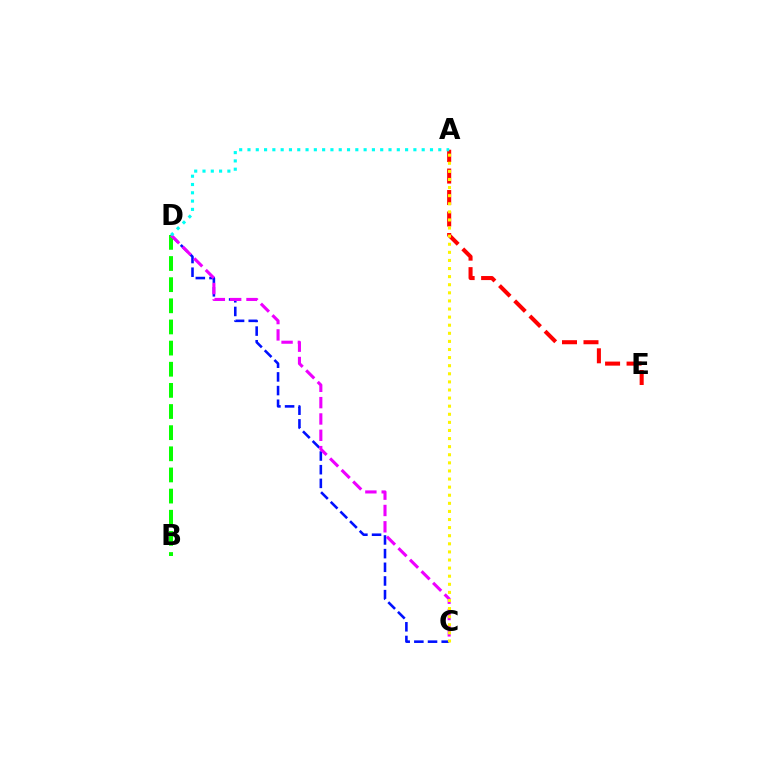{('C', 'D'): [{'color': '#0010ff', 'line_style': 'dashed', 'thickness': 1.86}, {'color': '#ee00ff', 'line_style': 'dashed', 'thickness': 2.22}], ('B', 'D'): [{'color': '#08ff00', 'line_style': 'dashed', 'thickness': 2.87}], ('A', 'E'): [{'color': '#ff0000', 'line_style': 'dashed', 'thickness': 2.92}], ('A', 'C'): [{'color': '#fcf500', 'line_style': 'dotted', 'thickness': 2.2}], ('A', 'D'): [{'color': '#00fff6', 'line_style': 'dotted', 'thickness': 2.25}]}